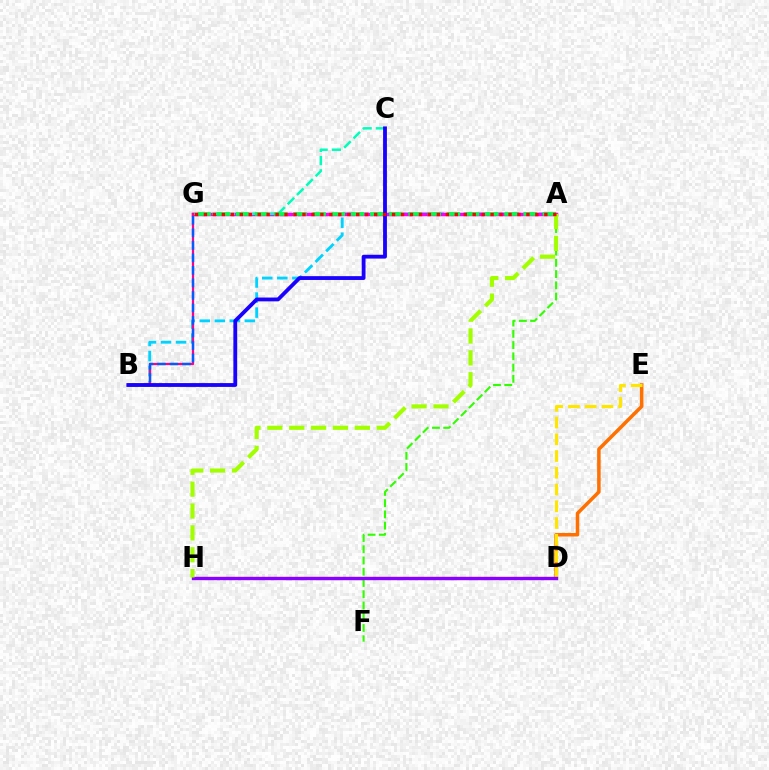{('A', 'B'): [{'color': '#00d3ff', 'line_style': 'dashed', 'thickness': 2.04}], ('A', 'G'): [{'color': '#fa00f9', 'line_style': 'solid', 'thickness': 2.52}, {'color': '#00ff45', 'line_style': 'dashed', 'thickness': 2.61}, {'color': '#ff0000', 'line_style': 'dotted', 'thickness': 2.43}], ('D', 'E'): [{'color': '#ff7000', 'line_style': 'solid', 'thickness': 2.53}, {'color': '#ffe600', 'line_style': 'dashed', 'thickness': 2.27}], ('A', 'F'): [{'color': '#31ff00', 'line_style': 'dashed', 'thickness': 1.53}], ('C', 'G'): [{'color': '#00ffbb', 'line_style': 'dashed', 'thickness': 1.8}], ('B', 'G'): [{'color': '#ff0088', 'line_style': 'solid', 'thickness': 1.63}, {'color': '#005dff', 'line_style': 'dashed', 'thickness': 1.7}], ('D', 'H'): [{'color': '#8a00ff', 'line_style': 'solid', 'thickness': 2.43}], ('B', 'C'): [{'color': '#1900ff', 'line_style': 'solid', 'thickness': 2.75}], ('A', 'H'): [{'color': '#a2ff00', 'line_style': 'dashed', 'thickness': 2.97}]}